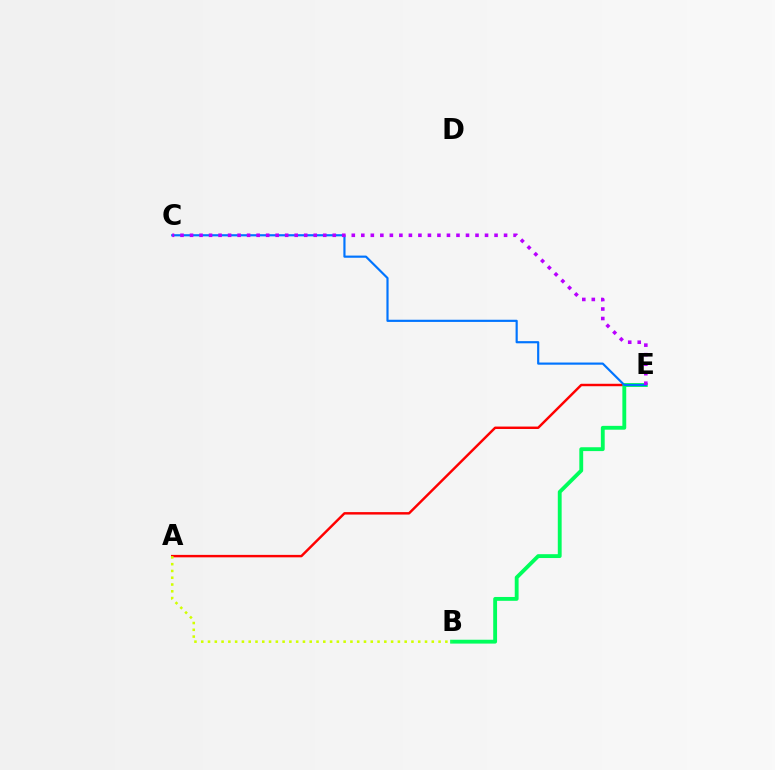{('A', 'E'): [{'color': '#ff0000', 'line_style': 'solid', 'thickness': 1.76}], ('B', 'E'): [{'color': '#00ff5c', 'line_style': 'solid', 'thickness': 2.77}], ('C', 'E'): [{'color': '#0074ff', 'line_style': 'solid', 'thickness': 1.56}, {'color': '#b900ff', 'line_style': 'dotted', 'thickness': 2.59}], ('A', 'B'): [{'color': '#d1ff00', 'line_style': 'dotted', 'thickness': 1.84}]}